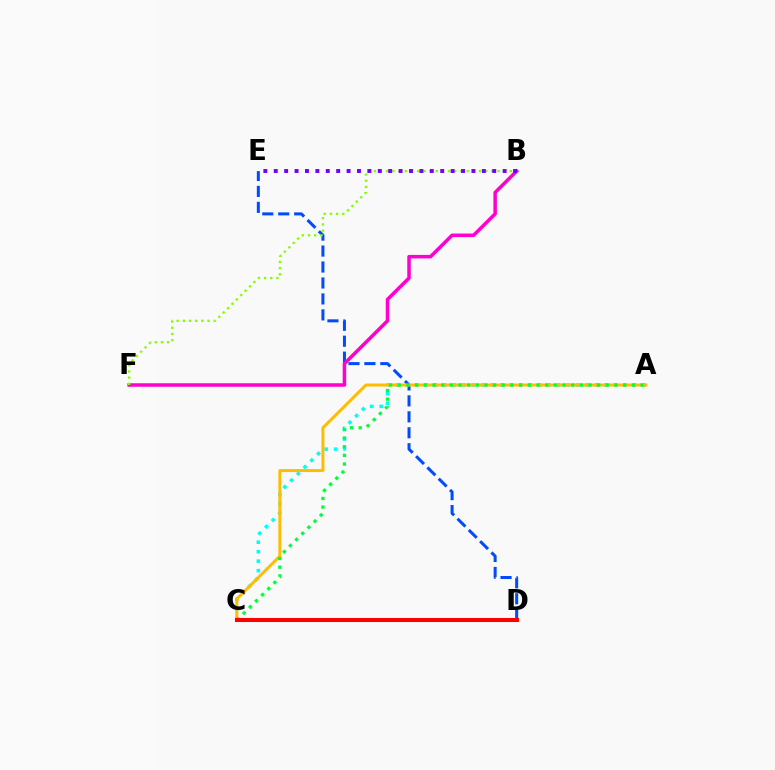{('A', 'C'): [{'color': '#00fff6', 'line_style': 'dotted', 'thickness': 2.57}, {'color': '#ffbd00', 'line_style': 'solid', 'thickness': 2.15}, {'color': '#00ff39', 'line_style': 'dotted', 'thickness': 2.36}], ('D', 'E'): [{'color': '#004bff', 'line_style': 'dashed', 'thickness': 2.17}], ('B', 'F'): [{'color': '#ff00cf', 'line_style': 'solid', 'thickness': 2.53}, {'color': '#84ff00', 'line_style': 'dotted', 'thickness': 1.68}], ('C', 'D'): [{'color': '#ff0000', 'line_style': 'solid', 'thickness': 2.9}], ('B', 'E'): [{'color': '#7200ff', 'line_style': 'dotted', 'thickness': 2.83}]}